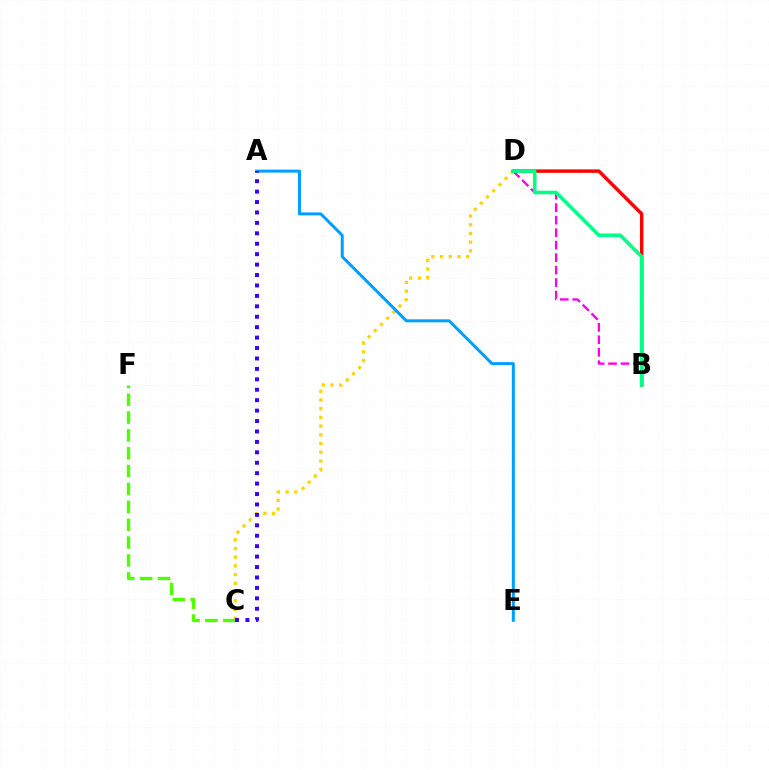{('C', 'F'): [{'color': '#4fff00', 'line_style': 'dashed', 'thickness': 2.43}], ('C', 'D'): [{'color': '#ffd500', 'line_style': 'dotted', 'thickness': 2.37}], ('A', 'E'): [{'color': '#009eff', 'line_style': 'solid', 'thickness': 2.15}], ('B', 'D'): [{'color': '#ff0000', 'line_style': 'solid', 'thickness': 2.47}, {'color': '#ff00ed', 'line_style': 'dashed', 'thickness': 1.7}, {'color': '#00ff86', 'line_style': 'solid', 'thickness': 2.58}], ('A', 'C'): [{'color': '#3700ff', 'line_style': 'dotted', 'thickness': 2.83}]}